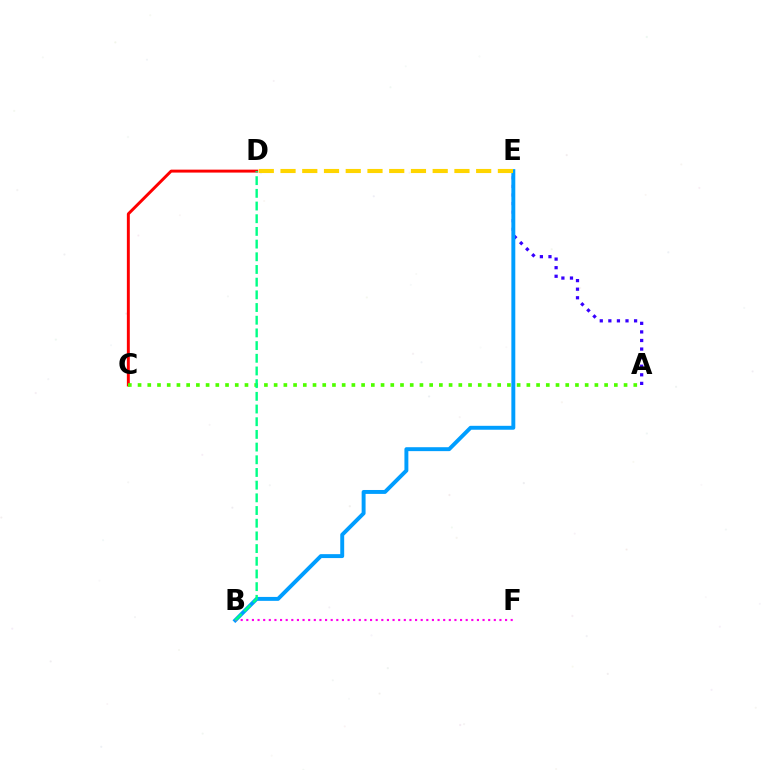{('A', 'E'): [{'color': '#3700ff', 'line_style': 'dotted', 'thickness': 2.33}], ('B', 'E'): [{'color': '#009eff', 'line_style': 'solid', 'thickness': 2.82}], ('D', 'E'): [{'color': '#ffd500', 'line_style': 'dashed', 'thickness': 2.95}], ('B', 'F'): [{'color': '#ff00ed', 'line_style': 'dotted', 'thickness': 1.53}], ('C', 'D'): [{'color': '#ff0000', 'line_style': 'solid', 'thickness': 2.12}], ('A', 'C'): [{'color': '#4fff00', 'line_style': 'dotted', 'thickness': 2.64}], ('B', 'D'): [{'color': '#00ff86', 'line_style': 'dashed', 'thickness': 1.72}]}